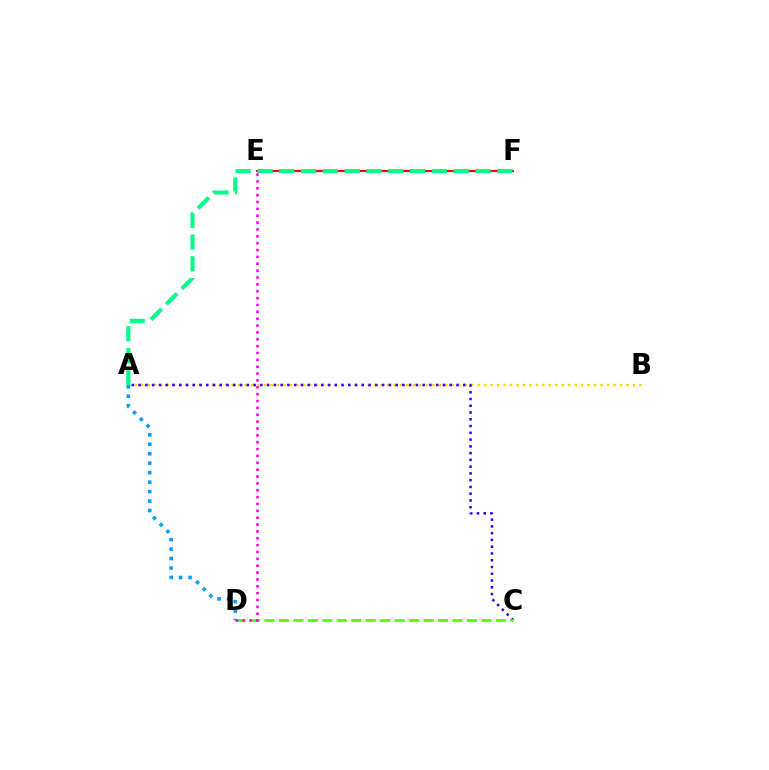{('E', 'F'): [{'color': '#ff0000', 'line_style': 'solid', 'thickness': 1.56}], ('A', 'B'): [{'color': '#ffd500', 'line_style': 'dotted', 'thickness': 1.76}], ('A', 'C'): [{'color': '#3700ff', 'line_style': 'dotted', 'thickness': 1.84}], ('A', 'F'): [{'color': '#00ff86', 'line_style': 'dashed', 'thickness': 2.96}], ('C', 'D'): [{'color': '#4fff00', 'line_style': 'dashed', 'thickness': 1.96}], ('D', 'E'): [{'color': '#ff00ed', 'line_style': 'dotted', 'thickness': 1.86}], ('A', 'D'): [{'color': '#009eff', 'line_style': 'dotted', 'thickness': 2.57}]}